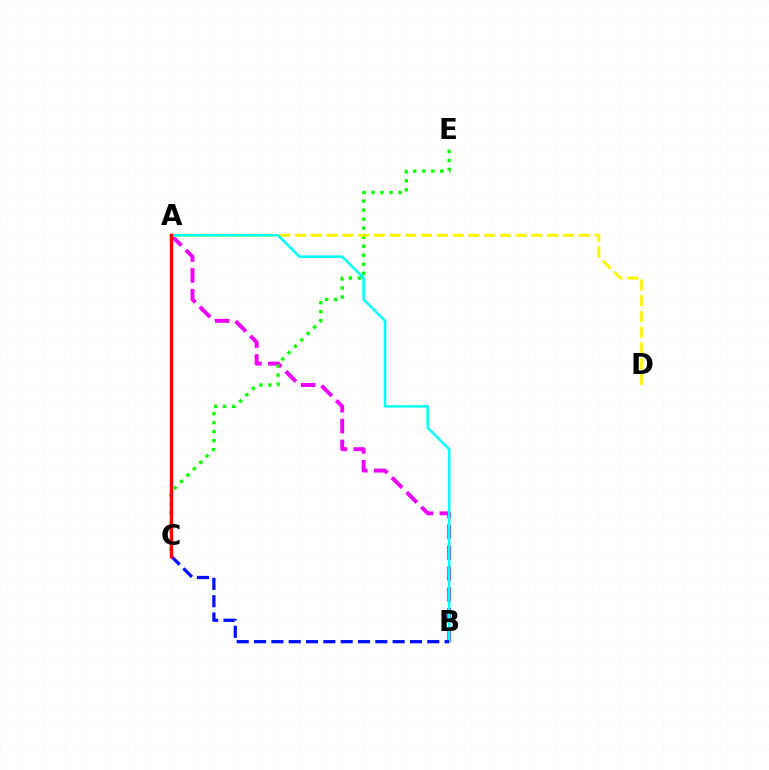{('A', 'B'): [{'color': '#ee00ff', 'line_style': 'dashed', 'thickness': 2.83}, {'color': '#00fff6', 'line_style': 'solid', 'thickness': 1.83}], ('C', 'E'): [{'color': '#08ff00', 'line_style': 'dotted', 'thickness': 2.45}], ('A', 'D'): [{'color': '#fcf500', 'line_style': 'dashed', 'thickness': 2.14}], ('B', 'C'): [{'color': '#0010ff', 'line_style': 'dashed', 'thickness': 2.35}], ('A', 'C'): [{'color': '#ff0000', 'line_style': 'solid', 'thickness': 2.45}]}